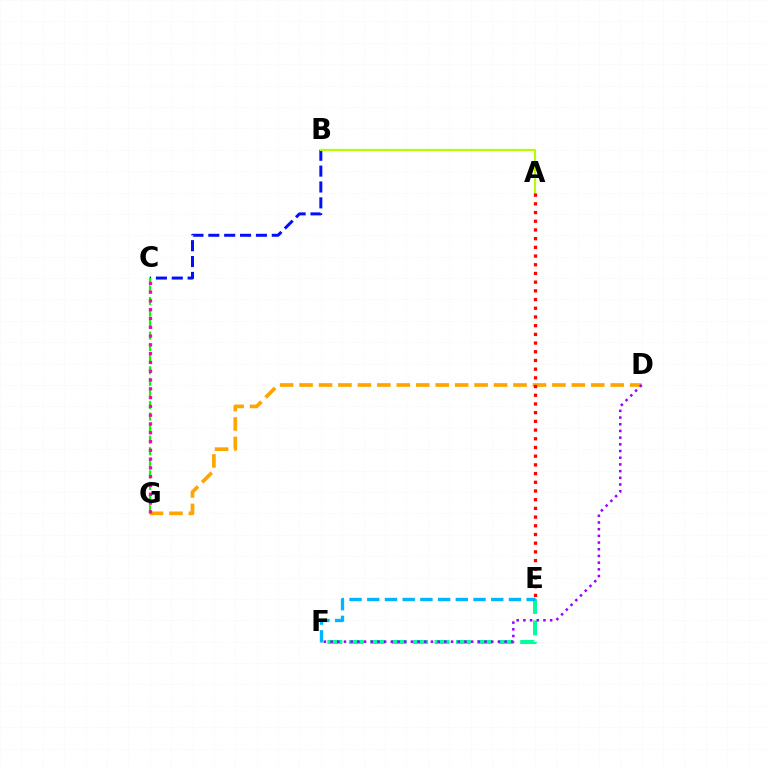{('B', 'C'): [{'color': '#0010ff', 'line_style': 'dashed', 'thickness': 2.16}], ('A', 'B'): [{'color': '#b3ff00', 'line_style': 'solid', 'thickness': 1.58}], ('C', 'G'): [{'color': '#08ff00', 'line_style': 'dashed', 'thickness': 1.57}, {'color': '#ff00bd', 'line_style': 'dotted', 'thickness': 2.39}], ('E', 'F'): [{'color': '#00ff9d', 'line_style': 'dashed', 'thickness': 2.91}, {'color': '#00b5ff', 'line_style': 'dashed', 'thickness': 2.41}], ('D', 'G'): [{'color': '#ffa500', 'line_style': 'dashed', 'thickness': 2.64}], ('D', 'F'): [{'color': '#9b00ff', 'line_style': 'dotted', 'thickness': 1.82}], ('A', 'E'): [{'color': '#ff0000', 'line_style': 'dotted', 'thickness': 2.36}]}